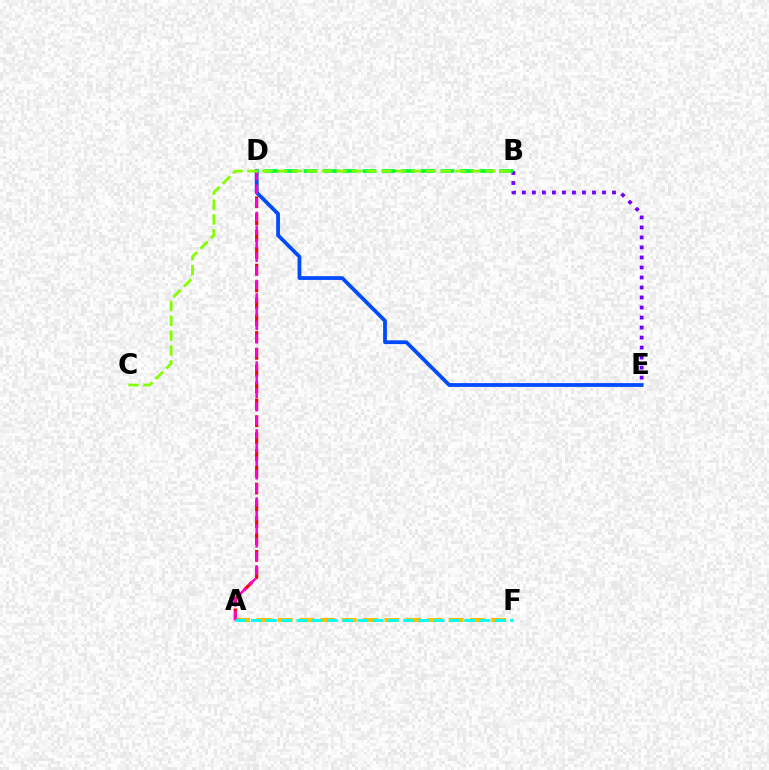{('A', 'F'): [{'color': '#ffbd00', 'line_style': 'dashed', 'thickness': 2.9}, {'color': '#00fff6', 'line_style': 'dashed', 'thickness': 2.07}], ('A', 'D'): [{'color': '#ff0000', 'line_style': 'dashed', 'thickness': 2.29}, {'color': '#ff00cf', 'line_style': 'dashed', 'thickness': 1.85}], ('D', 'E'): [{'color': '#004bff', 'line_style': 'solid', 'thickness': 2.71}], ('B', 'E'): [{'color': '#7200ff', 'line_style': 'dotted', 'thickness': 2.72}], ('B', 'D'): [{'color': '#00ff39', 'line_style': 'dashed', 'thickness': 2.66}], ('B', 'C'): [{'color': '#84ff00', 'line_style': 'dashed', 'thickness': 2.02}]}